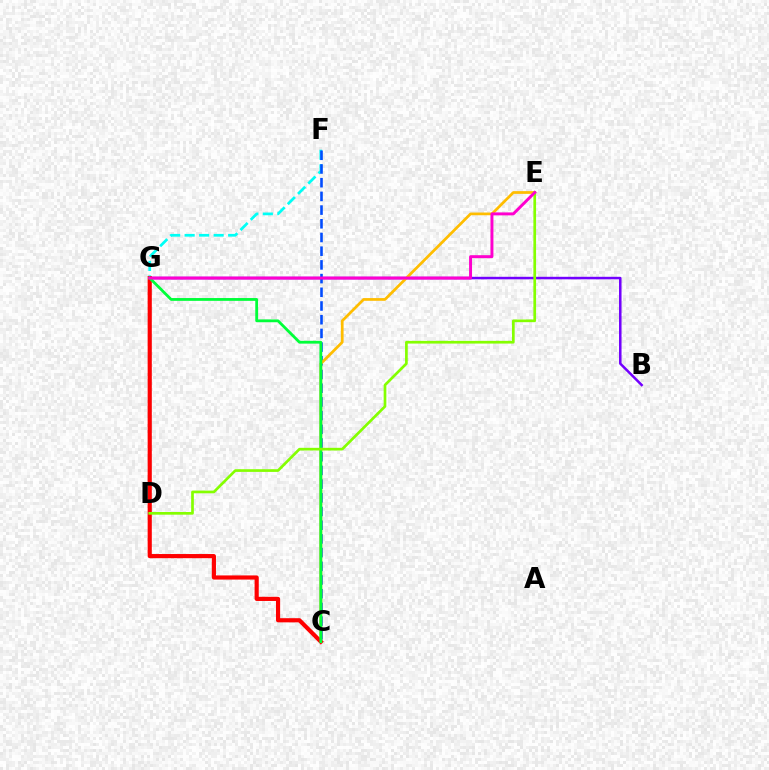{('D', 'F'): [{'color': '#00fff6', 'line_style': 'dashed', 'thickness': 1.97}], ('B', 'G'): [{'color': '#7200ff', 'line_style': 'solid', 'thickness': 1.81}], ('C', 'F'): [{'color': '#004bff', 'line_style': 'dashed', 'thickness': 1.86}], ('C', 'E'): [{'color': '#ffbd00', 'line_style': 'solid', 'thickness': 1.96}], ('C', 'G'): [{'color': '#ff0000', 'line_style': 'solid', 'thickness': 2.99}, {'color': '#00ff39', 'line_style': 'solid', 'thickness': 2.02}], ('D', 'E'): [{'color': '#84ff00', 'line_style': 'solid', 'thickness': 1.93}], ('E', 'G'): [{'color': '#ff00cf', 'line_style': 'solid', 'thickness': 2.12}]}